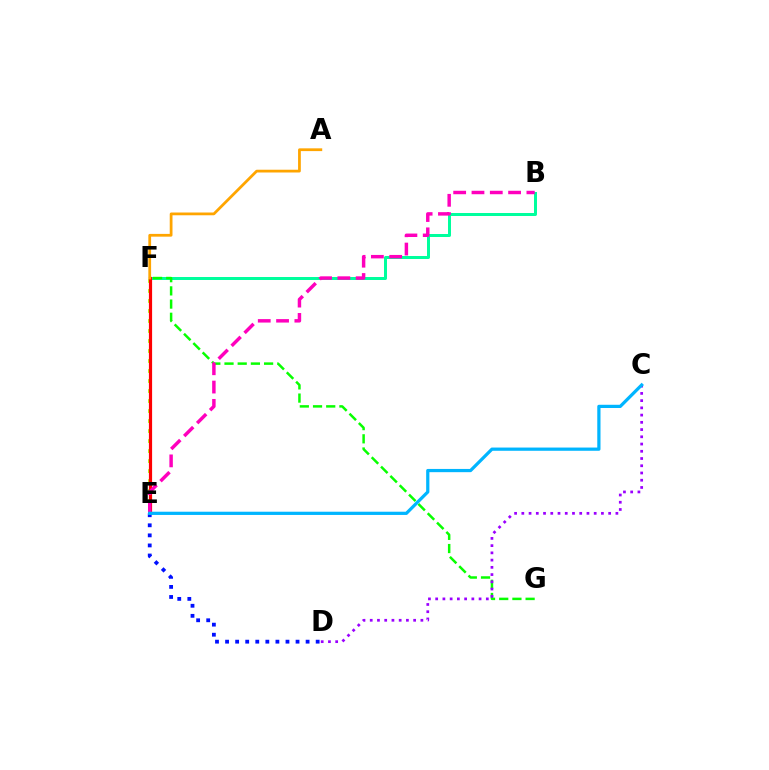{('B', 'F'): [{'color': '#00ff9d', 'line_style': 'solid', 'thickness': 2.16}], ('F', 'G'): [{'color': '#08ff00', 'line_style': 'dashed', 'thickness': 1.79}], ('E', 'F'): [{'color': '#b3ff00', 'line_style': 'dotted', 'thickness': 2.72}, {'color': '#ff0000', 'line_style': 'solid', 'thickness': 2.3}], ('B', 'E'): [{'color': '#ff00bd', 'line_style': 'dashed', 'thickness': 2.49}], ('A', 'F'): [{'color': '#ffa500', 'line_style': 'solid', 'thickness': 1.99}], ('D', 'E'): [{'color': '#0010ff', 'line_style': 'dotted', 'thickness': 2.73}], ('C', 'D'): [{'color': '#9b00ff', 'line_style': 'dotted', 'thickness': 1.97}], ('C', 'E'): [{'color': '#00b5ff', 'line_style': 'solid', 'thickness': 2.32}]}